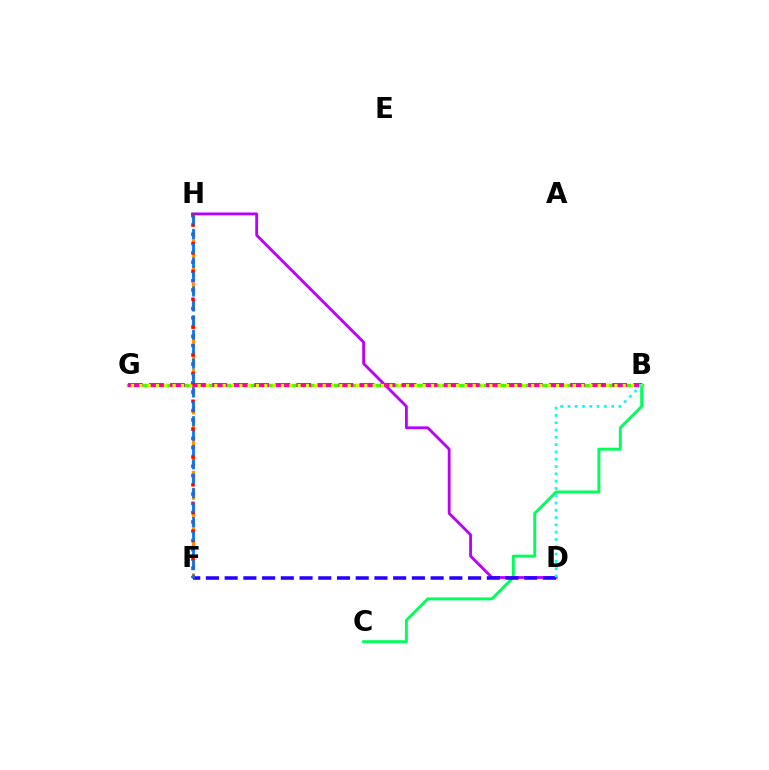{('B', 'G'): [{'color': '#3dff00', 'line_style': 'solid', 'thickness': 2.47}, {'color': '#ff00ac', 'line_style': 'dashed', 'thickness': 2.86}, {'color': '#d1ff00', 'line_style': 'dotted', 'thickness': 2.26}], ('B', 'C'): [{'color': '#00ff5c', 'line_style': 'solid', 'thickness': 2.11}], ('F', 'H'): [{'color': '#ff9400', 'line_style': 'dashed', 'thickness': 2.32}, {'color': '#ff0000', 'line_style': 'dotted', 'thickness': 2.52}, {'color': '#0074ff', 'line_style': 'dashed', 'thickness': 1.96}], ('D', 'H'): [{'color': '#b900ff', 'line_style': 'solid', 'thickness': 2.03}], ('D', 'F'): [{'color': '#2500ff', 'line_style': 'dashed', 'thickness': 2.54}], ('B', 'D'): [{'color': '#00fff6', 'line_style': 'dotted', 'thickness': 1.98}]}